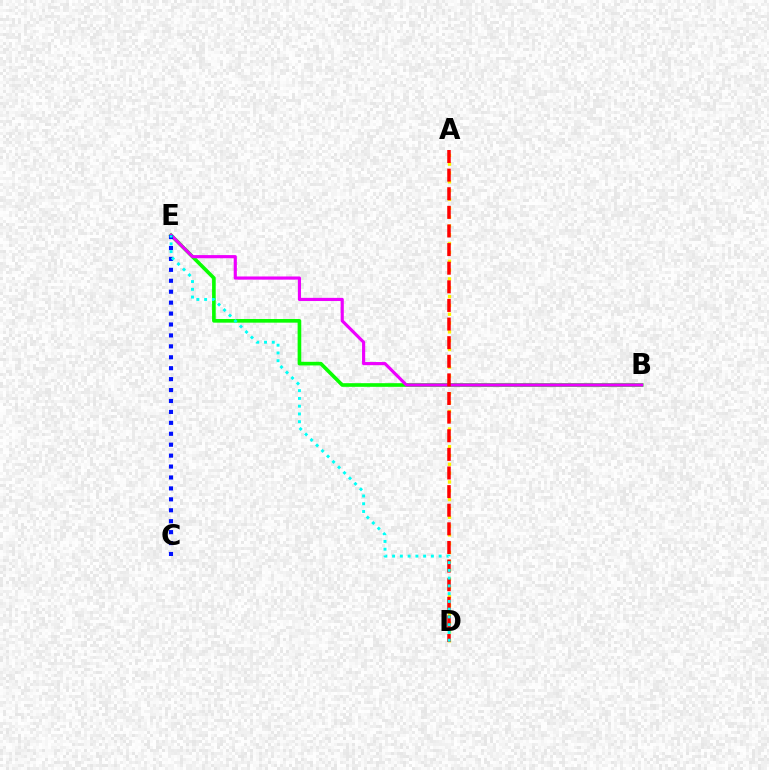{('A', 'D'): [{'color': '#fcf500', 'line_style': 'dotted', 'thickness': 2.4}, {'color': '#ff0000', 'line_style': 'dashed', 'thickness': 2.53}], ('B', 'E'): [{'color': '#08ff00', 'line_style': 'solid', 'thickness': 2.62}, {'color': '#ee00ff', 'line_style': 'solid', 'thickness': 2.28}], ('C', 'E'): [{'color': '#0010ff', 'line_style': 'dotted', 'thickness': 2.97}], ('D', 'E'): [{'color': '#00fff6', 'line_style': 'dotted', 'thickness': 2.11}]}